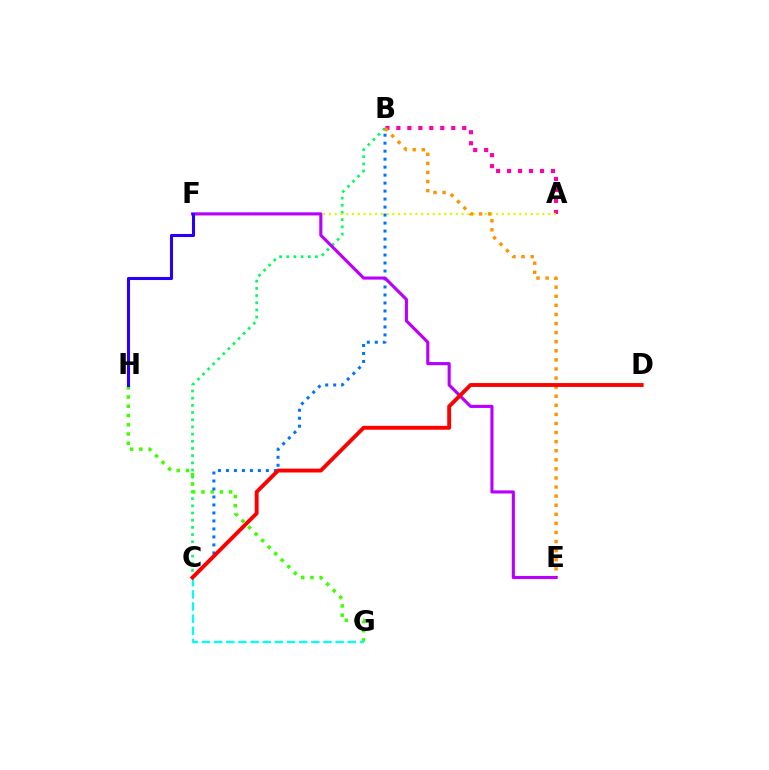{('A', 'B'): [{'color': '#ff00ac', 'line_style': 'dotted', 'thickness': 2.98}], ('B', 'C'): [{'color': '#00ff5c', 'line_style': 'dotted', 'thickness': 1.95}, {'color': '#0074ff', 'line_style': 'dotted', 'thickness': 2.17}], ('G', 'H'): [{'color': '#3dff00', 'line_style': 'dotted', 'thickness': 2.51}], ('A', 'F'): [{'color': '#d1ff00', 'line_style': 'dotted', 'thickness': 1.57}], ('C', 'G'): [{'color': '#00fff6', 'line_style': 'dashed', 'thickness': 1.65}], ('B', 'E'): [{'color': '#ff9400', 'line_style': 'dotted', 'thickness': 2.47}], ('E', 'F'): [{'color': '#b900ff', 'line_style': 'solid', 'thickness': 2.24}], ('C', 'D'): [{'color': '#ff0000', 'line_style': 'solid', 'thickness': 2.8}], ('F', 'H'): [{'color': '#2500ff', 'line_style': 'solid', 'thickness': 2.21}]}